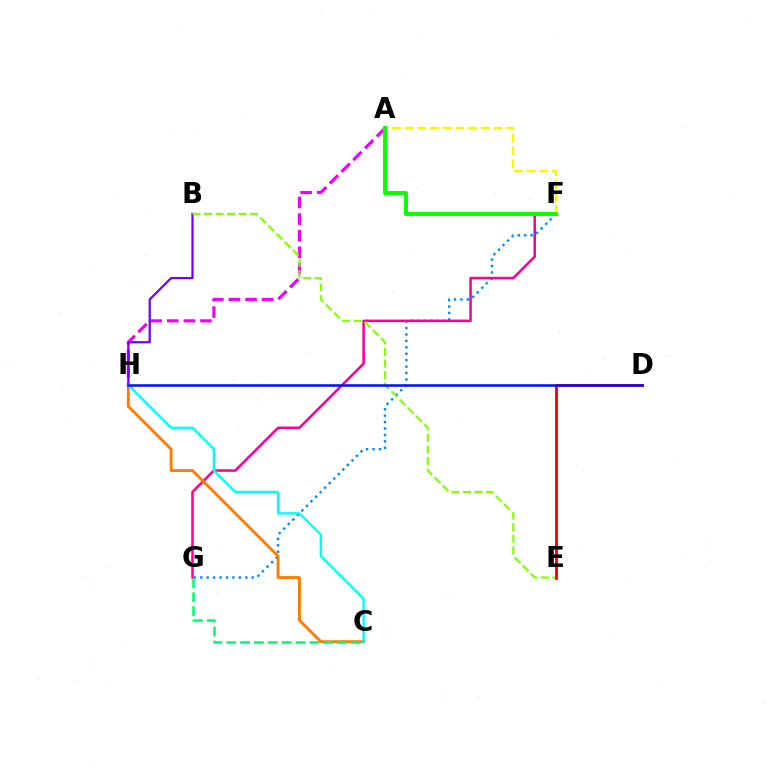{('A', 'H'): [{'color': '#ee00ff', 'line_style': 'dashed', 'thickness': 2.26}], ('F', 'G'): [{'color': '#008cff', 'line_style': 'dotted', 'thickness': 1.75}, {'color': '#ff0094', 'line_style': 'solid', 'thickness': 1.83}], ('C', 'H'): [{'color': '#ff7c00', 'line_style': 'solid', 'thickness': 2.07}, {'color': '#00fff6', 'line_style': 'solid', 'thickness': 1.71}], ('C', 'G'): [{'color': '#00ff74', 'line_style': 'dashed', 'thickness': 1.88}], ('A', 'F'): [{'color': '#fcf500', 'line_style': 'dashed', 'thickness': 1.72}, {'color': '#08ff00', 'line_style': 'solid', 'thickness': 2.85}], ('B', 'H'): [{'color': '#7200ff', 'line_style': 'solid', 'thickness': 1.62}], ('B', 'E'): [{'color': '#84ff00', 'line_style': 'dashed', 'thickness': 1.57}], ('D', 'E'): [{'color': '#ff0000', 'line_style': 'solid', 'thickness': 2.06}], ('D', 'H'): [{'color': '#0010ff', 'line_style': 'solid', 'thickness': 1.83}]}